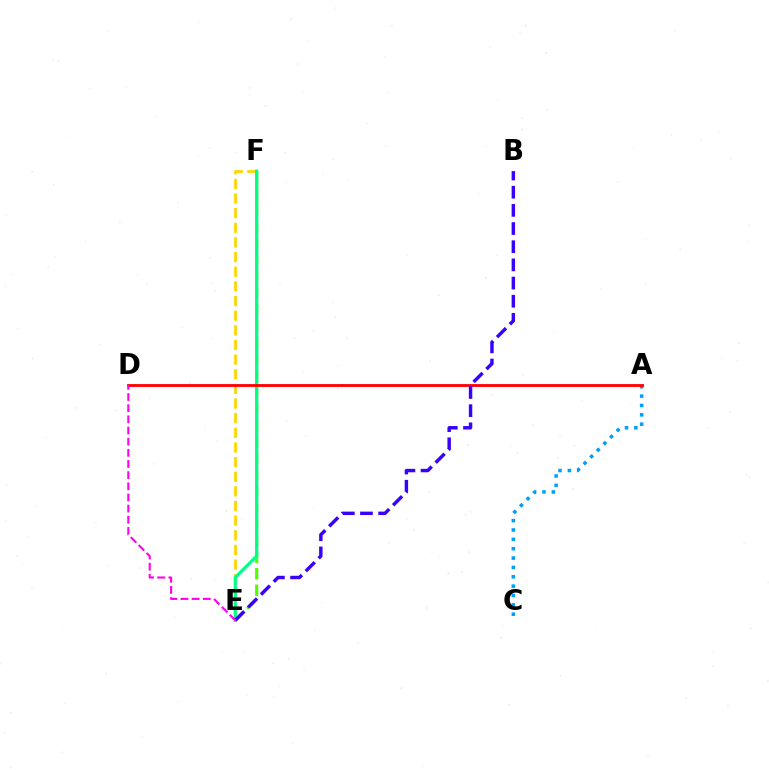{('A', 'C'): [{'color': '#009eff', 'line_style': 'dotted', 'thickness': 2.54}], ('E', 'F'): [{'color': '#ffd500', 'line_style': 'dashed', 'thickness': 1.99}, {'color': '#4fff00', 'line_style': 'dashed', 'thickness': 2.25}, {'color': '#00ff86', 'line_style': 'solid', 'thickness': 2.31}], ('A', 'D'): [{'color': '#ff0000', 'line_style': 'solid', 'thickness': 2.04}], ('B', 'E'): [{'color': '#3700ff', 'line_style': 'dashed', 'thickness': 2.47}], ('D', 'E'): [{'color': '#ff00ed', 'line_style': 'dashed', 'thickness': 1.52}]}